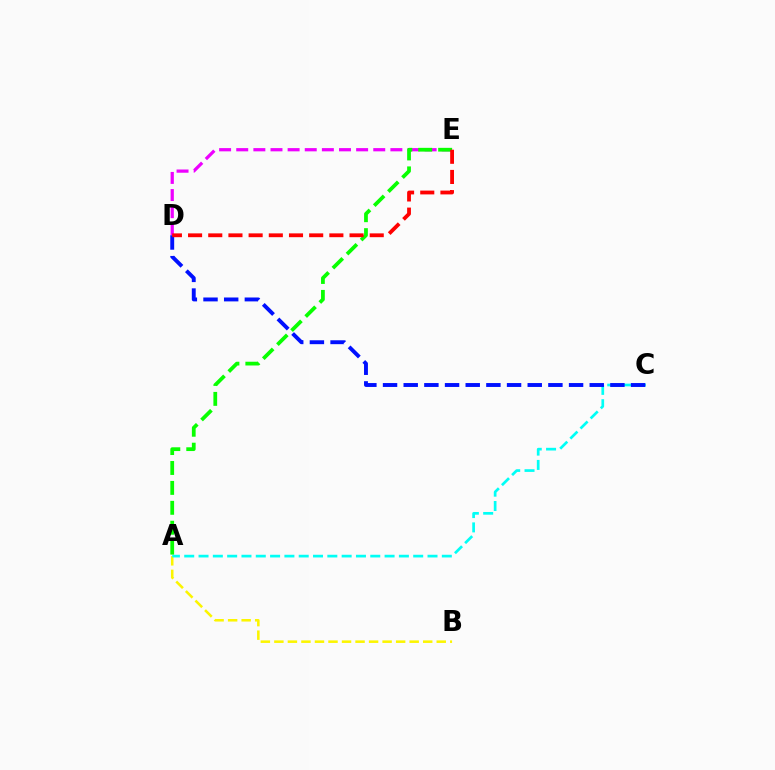{('A', 'B'): [{'color': '#fcf500', 'line_style': 'dashed', 'thickness': 1.84}], ('D', 'E'): [{'color': '#ee00ff', 'line_style': 'dashed', 'thickness': 2.33}, {'color': '#ff0000', 'line_style': 'dashed', 'thickness': 2.74}], ('A', 'C'): [{'color': '#00fff6', 'line_style': 'dashed', 'thickness': 1.94}], ('C', 'D'): [{'color': '#0010ff', 'line_style': 'dashed', 'thickness': 2.81}], ('A', 'E'): [{'color': '#08ff00', 'line_style': 'dashed', 'thickness': 2.71}]}